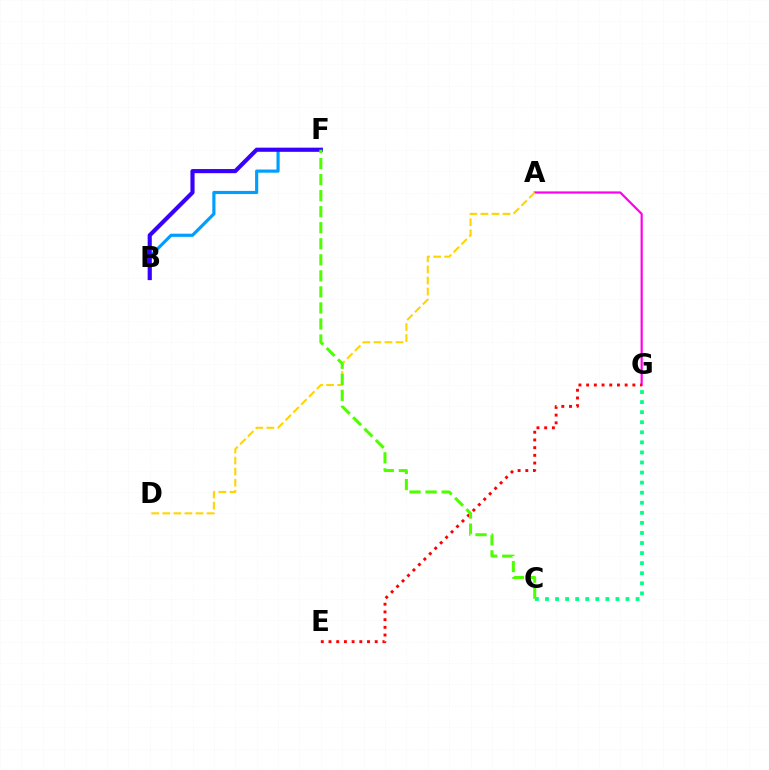{('A', 'G'): [{'color': '#ff00ed', 'line_style': 'solid', 'thickness': 1.58}], ('C', 'G'): [{'color': '#00ff86', 'line_style': 'dotted', 'thickness': 2.74}], ('B', 'F'): [{'color': '#009eff', 'line_style': 'solid', 'thickness': 2.28}, {'color': '#3700ff', 'line_style': 'solid', 'thickness': 2.98}], ('A', 'D'): [{'color': '#ffd500', 'line_style': 'dashed', 'thickness': 1.5}], ('E', 'G'): [{'color': '#ff0000', 'line_style': 'dotted', 'thickness': 2.09}], ('C', 'F'): [{'color': '#4fff00', 'line_style': 'dashed', 'thickness': 2.18}]}